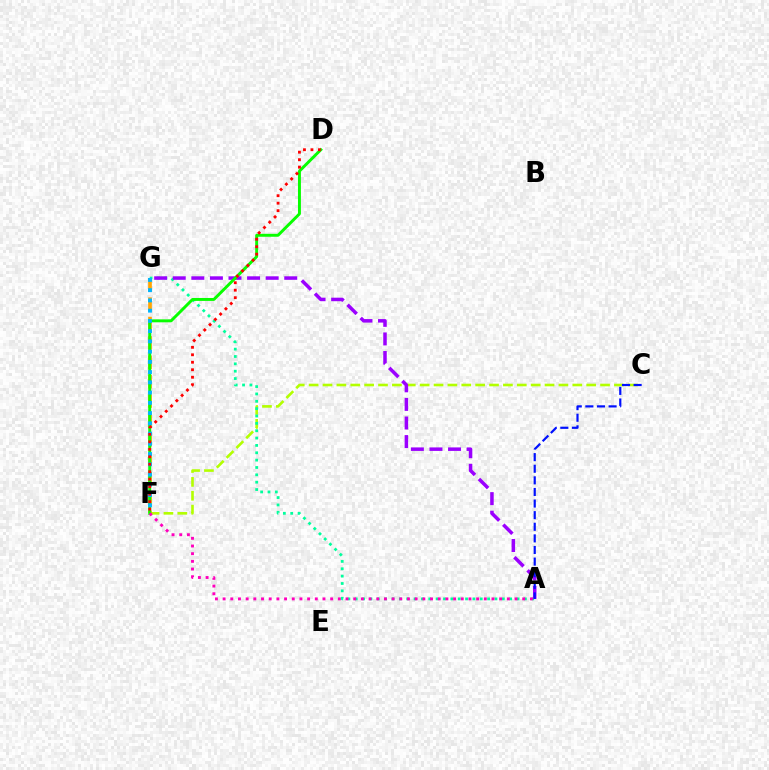{('C', 'F'): [{'color': '#b3ff00', 'line_style': 'dashed', 'thickness': 1.89}], ('A', 'G'): [{'color': '#00ff9d', 'line_style': 'dotted', 'thickness': 2.0}, {'color': '#9b00ff', 'line_style': 'dashed', 'thickness': 2.52}], ('F', 'G'): [{'color': '#ffa500', 'line_style': 'dashed', 'thickness': 2.63}, {'color': '#00b5ff', 'line_style': 'dotted', 'thickness': 2.78}], ('A', 'C'): [{'color': '#0010ff', 'line_style': 'dashed', 'thickness': 1.58}], ('D', 'F'): [{'color': '#08ff00', 'line_style': 'solid', 'thickness': 2.12}, {'color': '#ff0000', 'line_style': 'dotted', 'thickness': 2.03}], ('A', 'F'): [{'color': '#ff00bd', 'line_style': 'dotted', 'thickness': 2.09}]}